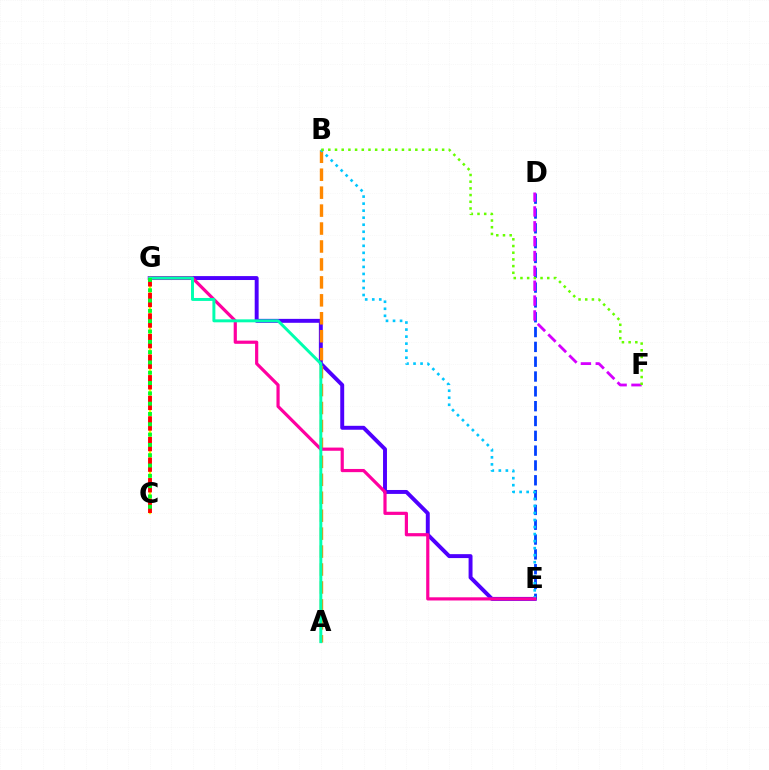{('D', 'E'): [{'color': '#003fff', 'line_style': 'dashed', 'thickness': 2.01}], ('E', 'G'): [{'color': '#4f00ff', 'line_style': 'solid', 'thickness': 2.83}, {'color': '#ff00a0', 'line_style': 'solid', 'thickness': 2.29}], ('C', 'G'): [{'color': '#eeff00', 'line_style': 'solid', 'thickness': 1.7}, {'color': '#ff0000', 'line_style': 'dashed', 'thickness': 2.8}, {'color': '#00ff27', 'line_style': 'dotted', 'thickness': 2.8}], ('A', 'B'): [{'color': '#ff8800', 'line_style': 'dashed', 'thickness': 2.44}], ('D', 'F'): [{'color': '#d600ff', 'line_style': 'dashed', 'thickness': 2.02}], ('B', 'E'): [{'color': '#00c7ff', 'line_style': 'dotted', 'thickness': 1.91}], ('B', 'F'): [{'color': '#66ff00', 'line_style': 'dotted', 'thickness': 1.82}], ('A', 'G'): [{'color': '#00ffaf', 'line_style': 'solid', 'thickness': 2.13}]}